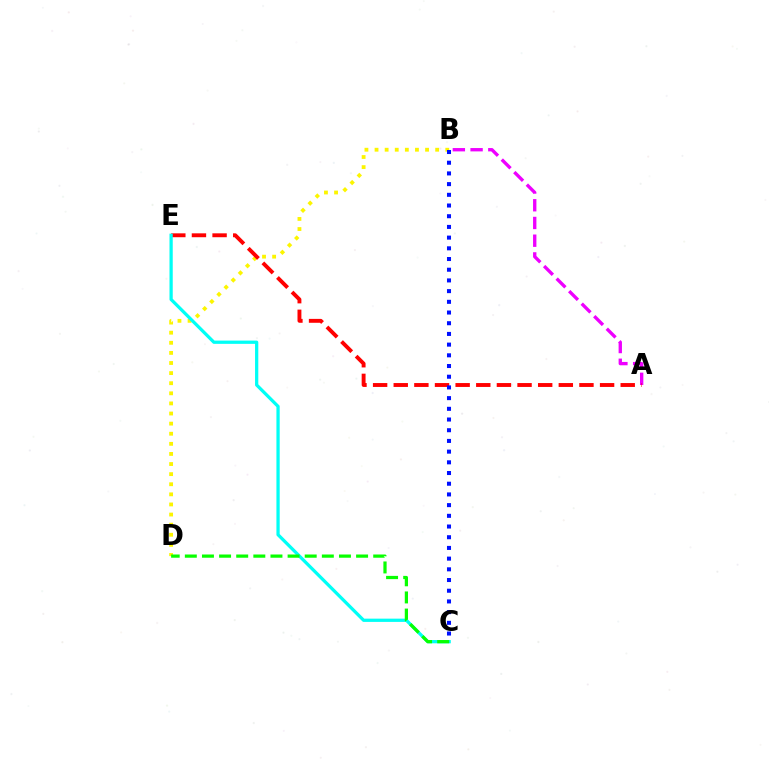{('A', 'B'): [{'color': '#ee00ff', 'line_style': 'dashed', 'thickness': 2.41}], ('B', 'D'): [{'color': '#fcf500', 'line_style': 'dotted', 'thickness': 2.75}], ('A', 'E'): [{'color': '#ff0000', 'line_style': 'dashed', 'thickness': 2.8}], ('C', 'E'): [{'color': '#00fff6', 'line_style': 'solid', 'thickness': 2.35}], ('B', 'C'): [{'color': '#0010ff', 'line_style': 'dotted', 'thickness': 2.91}], ('C', 'D'): [{'color': '#08ff00', 'line_style': 'dashed', 'thickness': 2.33}]}